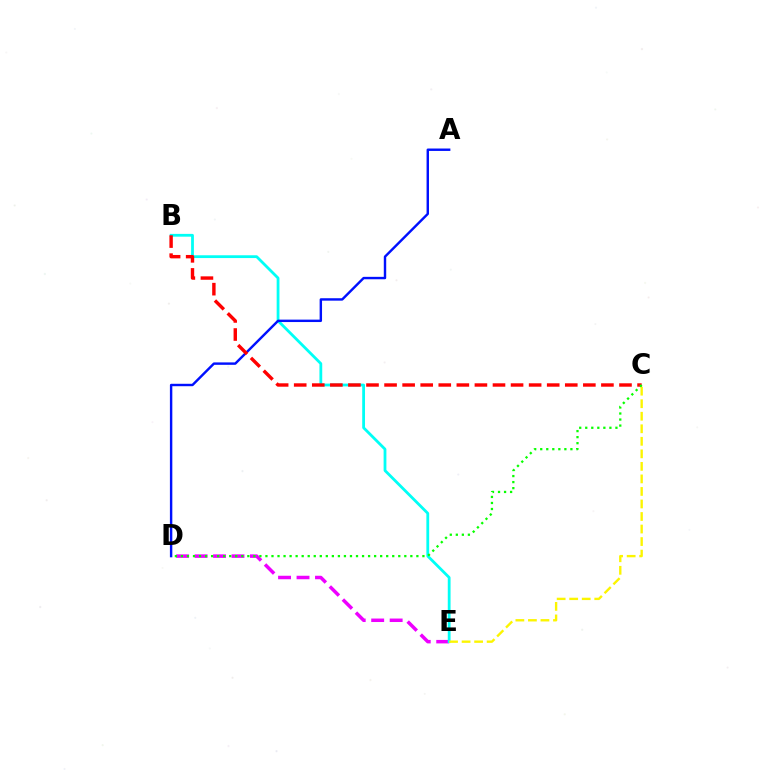{('D', 'E'): [{'color': '#ee00ff', 'line_style': 'dashed', 'thickness': 2.51}], ('B', 'E'): [{'color': '#00fff6', 'line_style': 'solid', 'thickness': 2.01}], ('A', 'D'): [{'color': '#0010ff', 'line_style': 'solid', 'thickness': 1.74}], ('B', 'C'): [{'color': '#ff0000', 'line_style': 'dashed', 'thickness': 2.45}], ('C', 'E'): [{'color': '#fcf500', 'line_style': 'dashed', 'thickness': 1.7}], ('C', 'D'): [{'color': '#08ff00', 'line_style': 'dotted', 'thickness': 1.64}]}